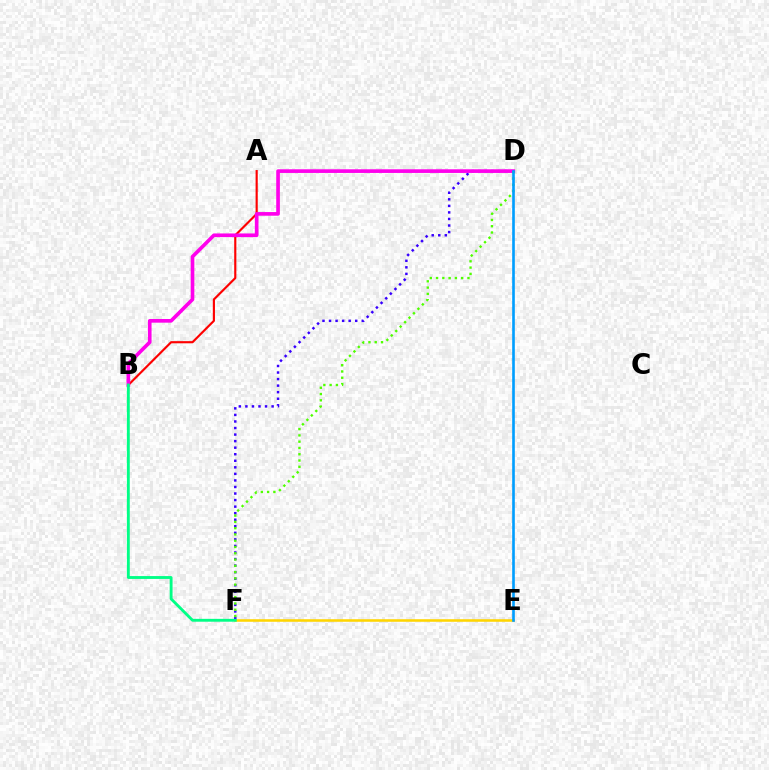{('A', 'B'): [{'color': '#ff0000', 'line_style': 'solid', 'thickness': 1.55}], ('E', 'F'): [{'color': '#ffd500', 'line_style': 'solid', 'thickness': 1.84}], ('D', 'F'): [{'color': '#3700ff', 'line_style': 'dotted', 'thickness': 1.78}, {'color': '#4fff00', 'line_style': 'dotted', 'thickness': 1.71}], ('B', 'D'): [{'color': '#ff00ed', 'line_style': 'solid', 'thickness': 2.63}], ('D', 'E'): [{'color': '#009eff', 'line_style': 'solid', 'thickness': 1.9}], ('B', 'F'): [{'color': '#00ff86', 'line_style': 'solid', 'thickness': 2.06}]}